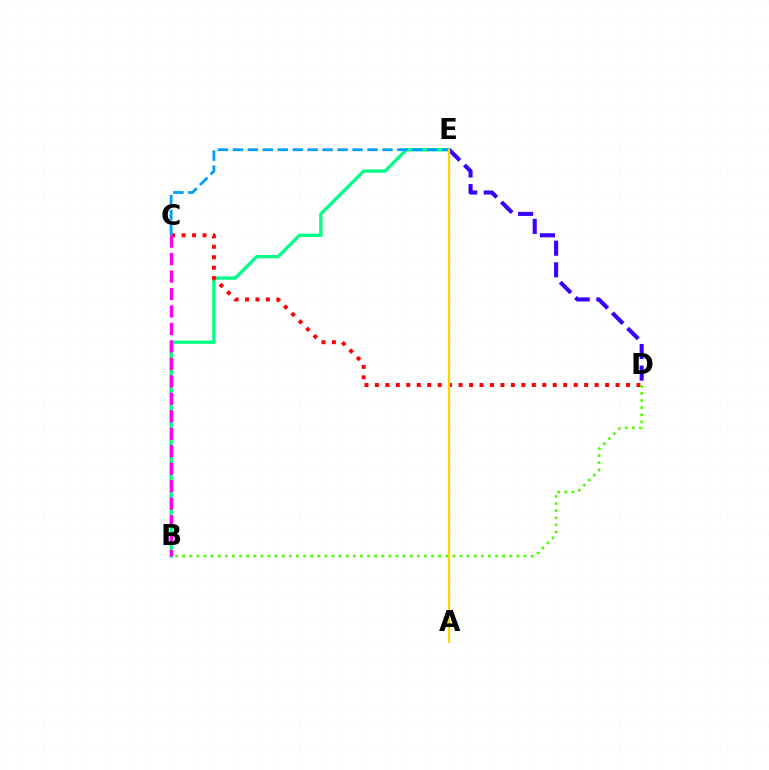{('B', 'E'): [{'color': '#00ff86', 'line_style': 'solid', 'thickness': 2.38}], ('C', 'D'): [{'color': '#ff0000', 'line_style': 'dotted', 'thickness': 2.84}], ('B', 'C'): [{'color': '#ff00ed', 'line_style': 'dashed', 'thickness': 2.37}], ('B', 'D'): [{'color': '#4fff00', 'line_style': 'dotted', 'thickness': 1.93}], ('C', 'E'): [{'color': '#009eff', 'line_style': 'dashed', 'thickness': 2.03}], ('D', 'E'): [{'color': '#3700ff', 'line_style': 'dashed', 'thickness': 2.94}], ('A', 'E'): [{'color': '#ffd500', 'line_style': 'solid', 'thickness': 1.63}]}